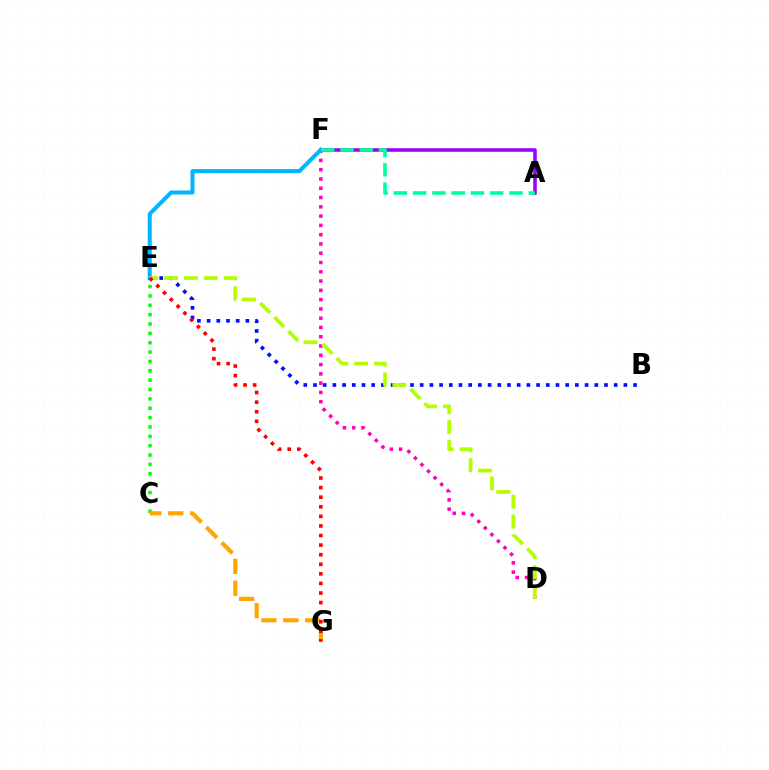{('C', 'E'): [{'color': '#08ff00', 'line_style': 'dotted', 'thickness': 2.54}], ('D', 'F'): [{'color': '#ff00bd', 'line_style': 'dotted', 'thickness': 2.52}], ('B', 'E'): [{'color': '#0010ff', 'line_style': 'dotted', 'thickness': 2.64}], ('A', 'F'): [{'color': '#9b00ff', 'line_style': 'solid', 'thickness': 2.55}, {'color': '#00ff9d', 'line_style': 'dashed', 'thickness': 2.62}], ('E', 'F'): [{'color': '#00b5ff', 'line_style': 'solid', 'thickness': 2.89}], ('C', 'G'): [{'color': '#ffa500', 'line_style': 'dashed', 'thickness': 2.97}], ('D', 'E'): [{'color': '#b3ff00', 'line_style': 'dashed', 'thickness': 2.69}], ('E', 'G'): [{'color': '#ff0000', 'line_style': 'dotted', 'thickness': 2.6}]}